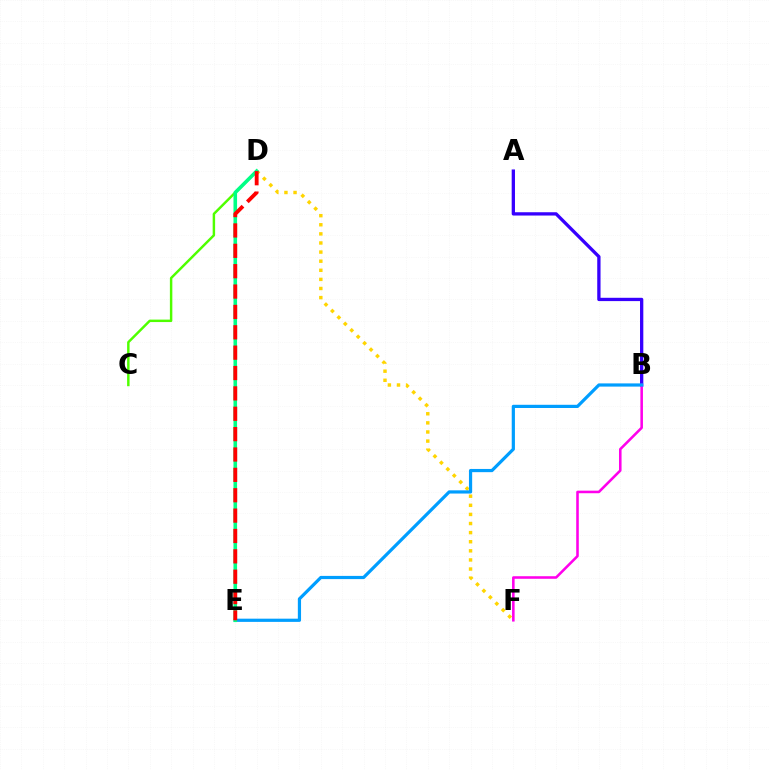{('D', 'F'): [{'color': '#ffd500', 'line_style': 'dotted', 'thickness': 2.47}], ('C', 'D'): [{'color': '#4fff00', 'line_style': 'solid', 'thickness': 1.77}], ('A', 'B'): [{'color': '#3700ff', 'line_style': 'solid', 'thickness': 2.38}], ('B', 'F'): [{'color': '#ff00ed', 'line_style': 'solid', 'thickness': 1.85}], ('B', 'E'): [{'color': '#009eff', 'line_style': 'solid', 'thickness': 2.31}], ('D', 'E'): [{'color': '#00ff86', 'line_style': 'solid', 'thickness': 2.59}, {'color': '#ff0000', 'line_style': 'dashed', 'thickness': 2.77}]}